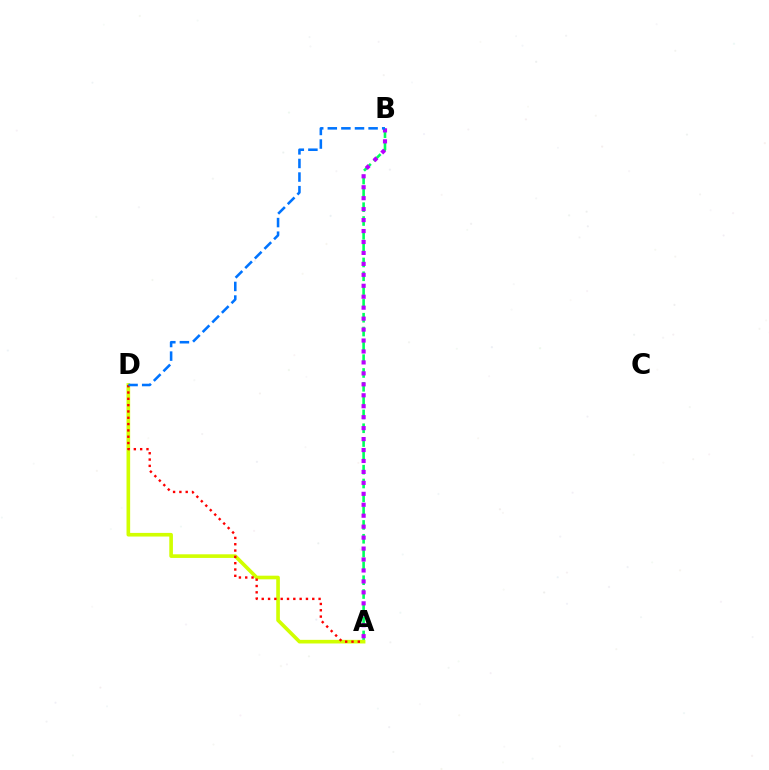{('A', 'B'): [{'color': '#00ff5c', 'line_style': 'dashed', 'thickness': 1.88}, {'color': '#b900ff', 'line_style': 'dotted', 'thickness': 2.97}], ('A', 'D'): [{'color': '#d1ff00', 'line_style': 'solid', 'thickness': 2.61}, {'color': '#ff0000', 'line_style': 'dotted', 'thickness': 1.72}], ('B', 'D'): [{'color': '#0074ff', 'line_style': 'dashed', 'thickness': 1.85}]}